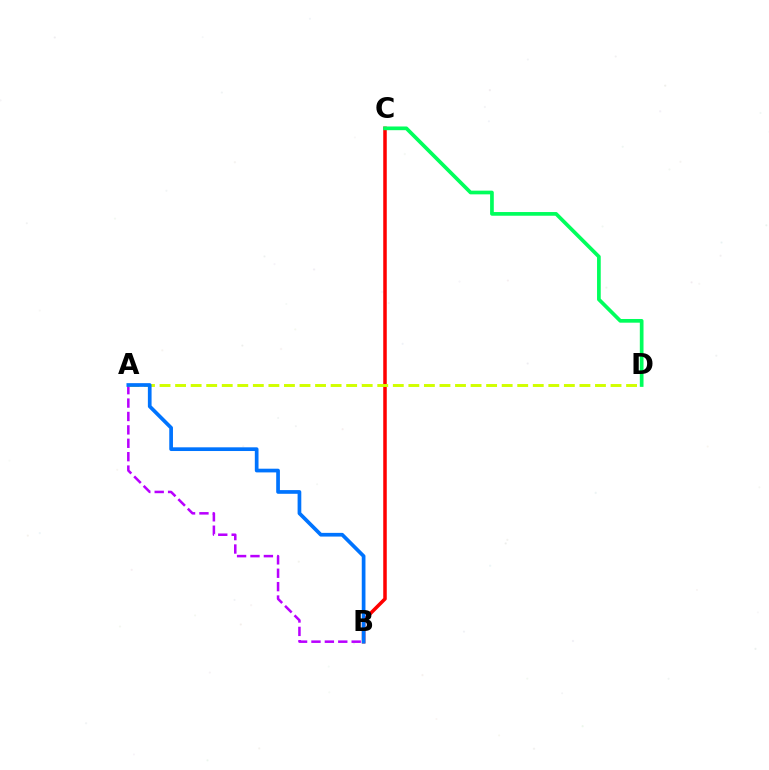{('A', 'B'): [{'color': '#b900ff', 'line_style': 'dashed', 'thickness': 1.82}, {'color': '#0074ff', 'line_style': 'solid', 'thickness': 2.67}], ('B', 'C'): [{'color': '#ff0000', 'line_style': 'solid', 'thickness': 2.53}], ('A', 'D'): [{'color': '#d1ff00', 'line_style': 'dashed', 'thickness': 2.11}], ('C', 'D'): [{'color': '#00ff5c', 'line_style': 'solid', 'thickness': 2.66}]}